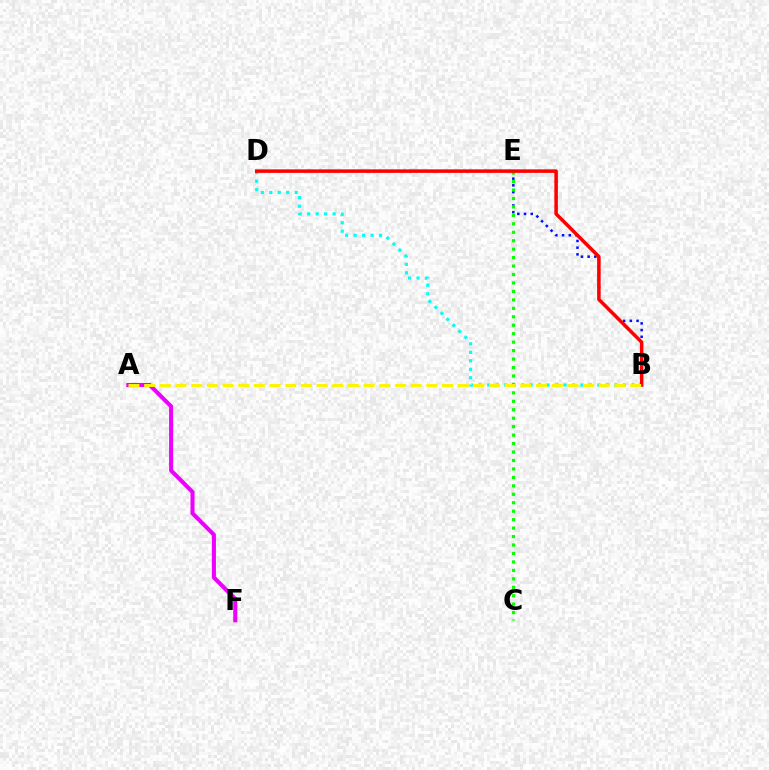{('B', 'E'): [{'color': '#0010ff', 'line_style': 'dotted', 'thickness': 1.82}], ('B', 'D'): [{'color': '#00fff6', 'line_style': 'dotted', 'thickness': 2.3}, {'color': '#ff0000', 'line_style': 'solid', 'thickness': 2.54}], ('A', 'F'): [{'color': '#ee00ff', 'line_style': 'solid', 'thickness': 2.94}], ('C', 'E'): [{'color': '#08ff00', 'line_style': 'dotted', 'thickness': 2.3}], ('A', 'B'): [{'color': '#fcf500', 'line_style': 'dashed', 'thickness': 2.13}]}